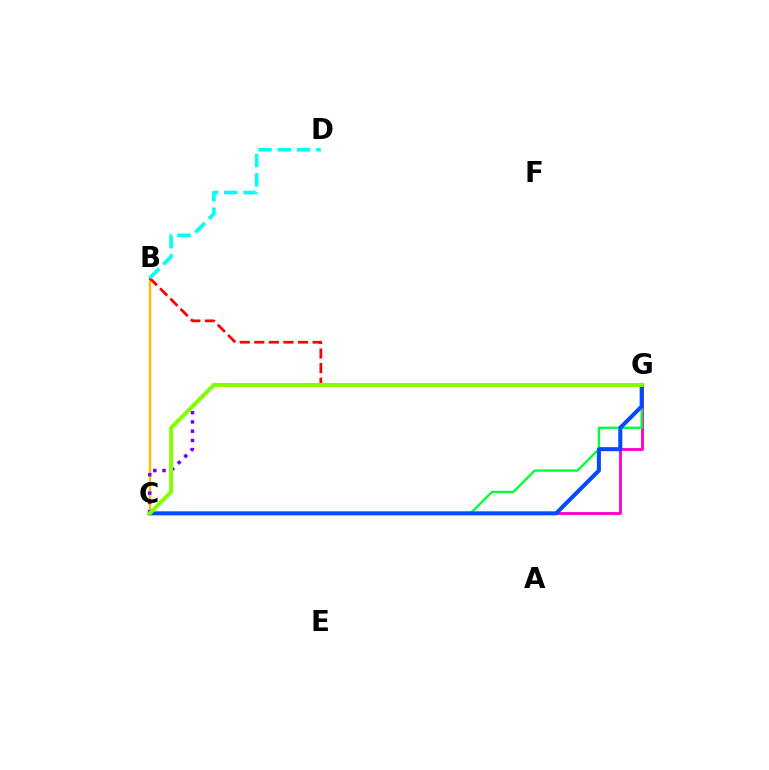{('B', 'C'): [{'color': '#ffbd00', 'line_style': 'solid', 'thickness': 1.71}], ('C', 'G'): [{'color': '#7200ff', 'line_style': 'dotted', 'thickness': 2.51}, {'color': '#ff00cf', 'line_style': 'solid', 'thickness': 2.05}, {'color': '#00ff39', 'line_style': 'solid', 'thickness': 1.69}, {'color': '#004bff', 'line_style': 'solid', 'thickness': 2.91}, {'color': '#84ff00', 'line_style': 'solid', 'thickness': 2.85}], ('B', 'G'): [{'color': '#ff0000', 'line_style': 'dashed', 'thickness': 1.98}], ('B', 'D'): [{'color': '#00fff6', 'line_style': 'dashed', 'thickness': 2.62}]}